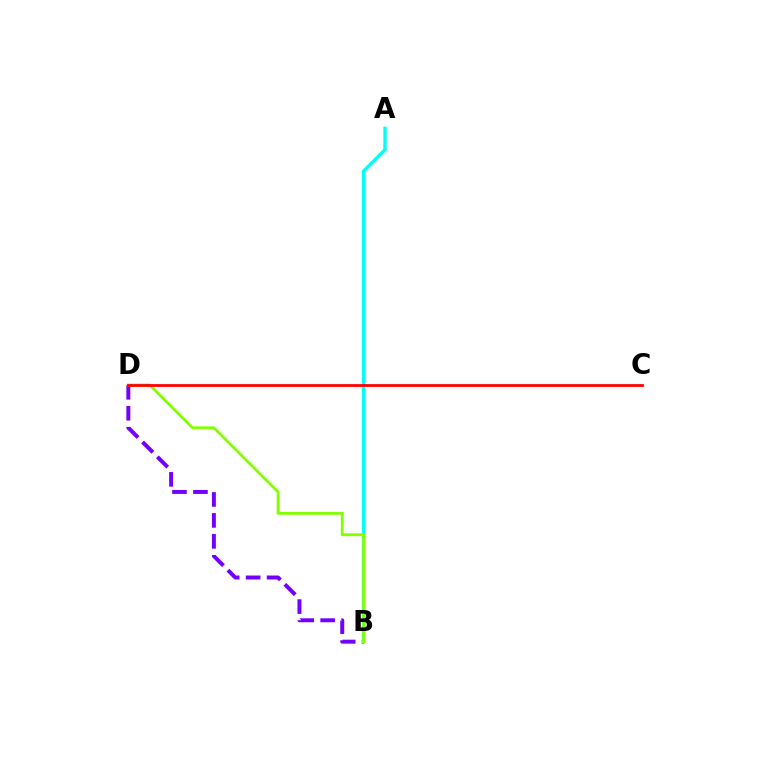{('B', 'D'): [{'color': '#7200ff', 'line_style': 'dashed', 'thickness': 2.85}, {'color': '#84ff00', 'line_style': 'solid', 'thickness': 2.03}], ('A', 'B'): [{'color': '#00fff6', 'line_style': 'solid', 'thickness': 2.43}], ('C', 'D'): [{'color': '#ff0000', 'line_style': 'solid', 'thickness': 2.0}]}